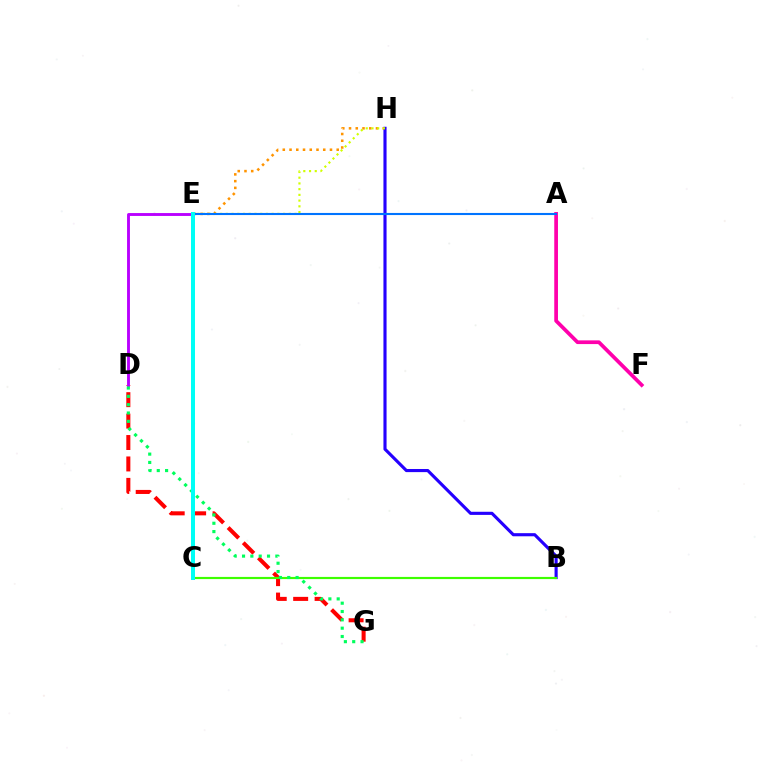{('D', 'G'): [{'color': '#ff0000', 'line_style': 'dashed', 'thickness': 2.91}, {'color': '#00ff5c', 'line_style': 'dotted', 'thickness': 2.26}], ('D', 'E'): [{'color': '#b900ff', 'line_style': 'solid', 'thickness': 2.08}], ('A', 'F'): [{'color': '#ff00ac', 'line_style': 'solid', 'thickness': 2.68}], ('E', 'H'): [{'color': '#ff9400', 'line_style': 'dotted', 'thickness': 1.83}, {'color': '#d1ff00', 'line_style': 'dotted', 'thickness': 1.56}], ('B', 'H'): [{'color': '#2500ff', 'line_style': 'solid', 'thickness': 2.25}], ('B', 'C'): [{'color': '#3dff00', 'line_style': 'solid', 'thickness': 1.57}], ('A', 'E'): [{'color': '#0074ff', 'line_style': 'solid', 'thickness': 1.51}], ('C', 'E'): [{'color': '#00fff6', 'line_style': 'solid', 'thickness': 2.88}]}